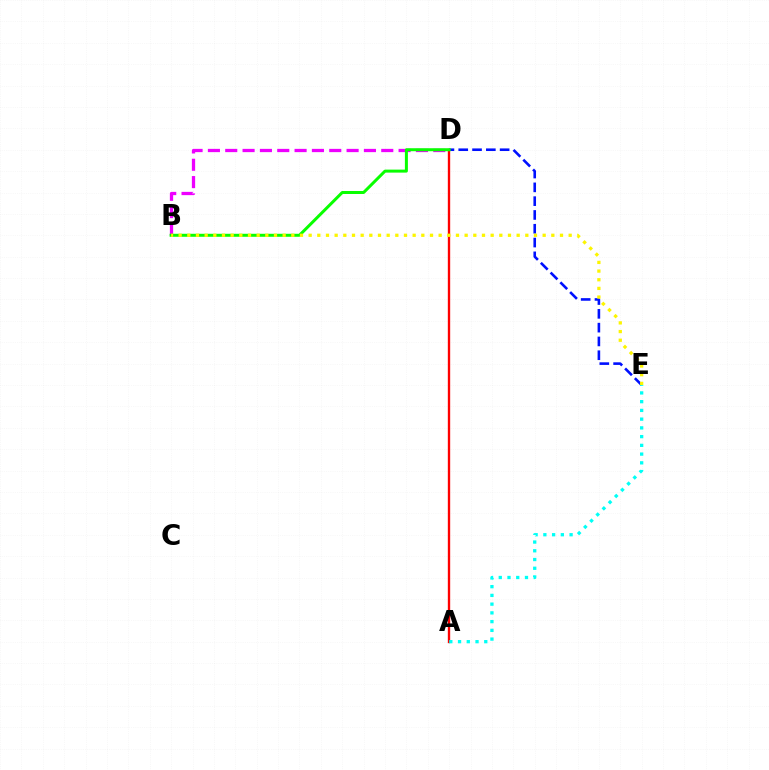{('B', 'D'): [{'color': '#ee00ff', 'line_style': 'dashed', 'thickness': 2.36}, {'color': '#08ff00', 'line_style': 'solid', 'thickness': 2.16}], ('A', 'D'): [{'color': '#ff0000', 'line_style': 'solid', 'thickness': 1.7}], ('D', 'E'): [{'color': '#0010ff', 'line_style': 'dashed', 'thickness': 1.87}], ('A', 'E'): [{'color': '#00fff6', 'line_style': 'dotted', 'thickness': 2.37}], ('B', 'E'): [{'color': '#fcf500', 'line_style': 'dotted', 'thickness': 2.35}]}